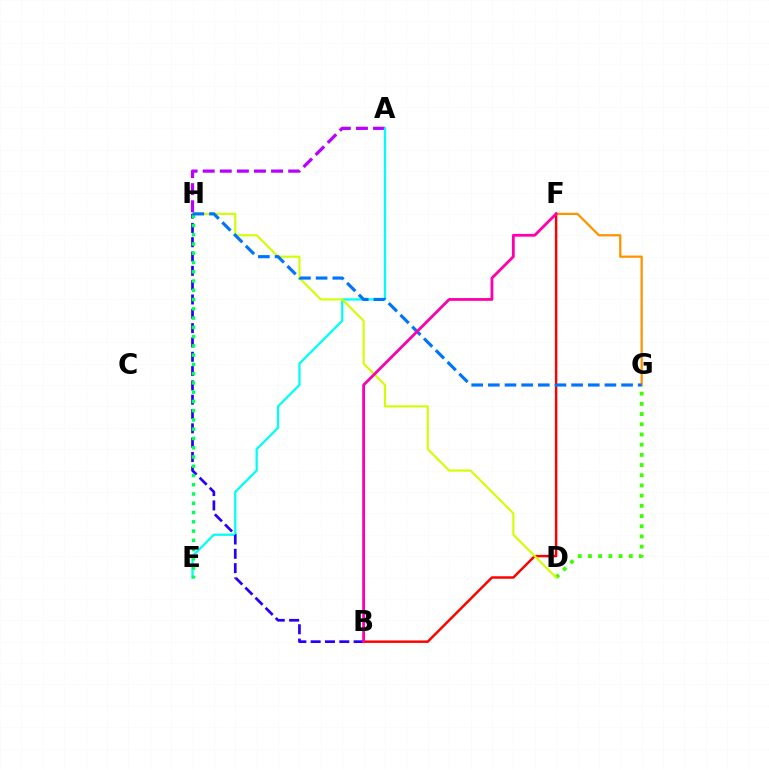{('A', 'H'): [{'color': '#b900ff', 'line_style': 'dashed', 'thickness': 2.32}], ('A', 'E'): [{'color': '#00fff6', 'line_style': 'solid', 'thickness': 1.64}], ('D', 'G'): [{'color': '#3dff00', 'line_style': 'dotted', 'thickness': 2.77}], ('B', 'F'): [{'color': '#ff0000', 'line_style': 'solid', 'thickness': 1.77}, {'color': '#ff00ac', 'line_style': 'solid', 'thickness': 2.02}], ('F', 'G'): [{'color': '#ff9400', 'line_style': 'solid', 'thickness': 1.62}], ('D', 'H'): [{'color': '#d1ff00', 'line_style': 'solid', 'thickness': 1.52}], ('B', 'H'): [{'color': '#2500ff', 'line_style': 'dashed', 'thickness': 1.95}], ('E', 'H'): [{'color': '#00ff5c', 'line_style': 'dotted', 'thickness': 2.52}], ('G', 'H'): [{'color': '#0074ff', 'line_style': 'dashed', 'thickness': 2.26}]}